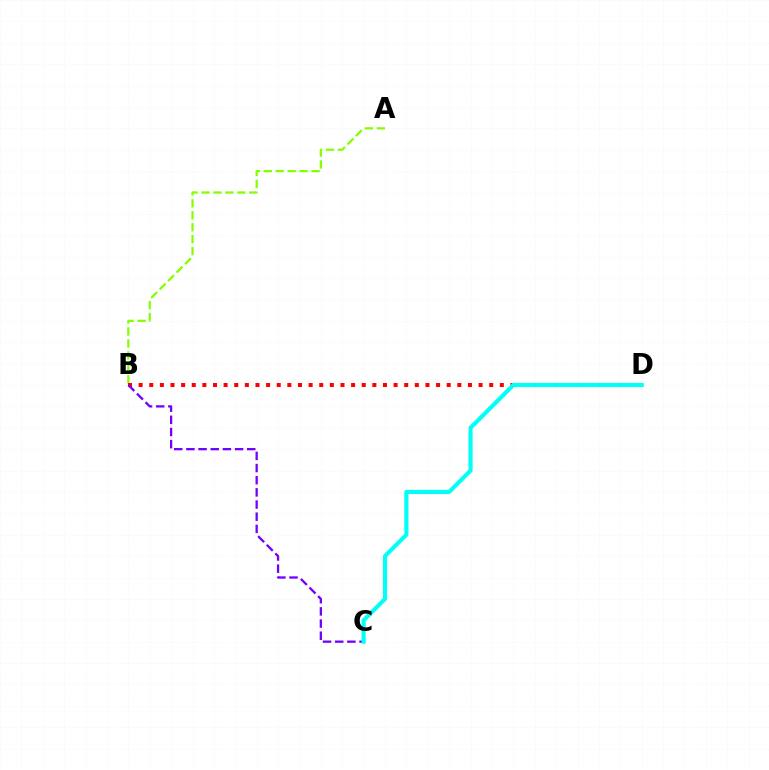{('A', 'B'): [{'color': '#84ff00', 'line_style': 'dashed', 'thickness': 1.62}], ('B', 'D'): [{'color': '#ff0000', 'line_style': 'dotted', 'thickness': 2.89}], ('B', 'C'): [{'color': '#7200ff', 'line_style': 'dashed', 'thickness': 1.65}], ('C', 'D'): [{'color': '#00fff6', 'line_style': 'solid', 'thickness': 2.97}]}